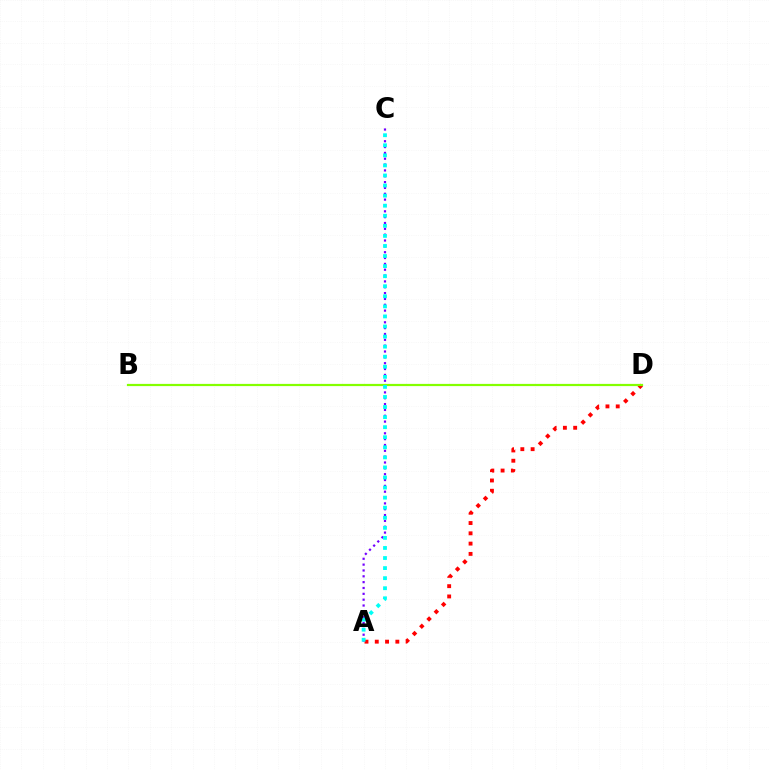{('A', 'D'): [{'color': '#ff0000', 'line_style': 'dotted', 'thickness': 2.79}], ('A', 'C'): [{'color': '#7200ff', 'line_style': 'dotted', 'thickness': 1.59}, {'color': '#00fff6', 'line_style': 'dotted', 'thickness': 2.74}], ('B', 'D'): [{'color': '#84ff00', 'line_style': 'solid', 'thickness': 1.59}]}